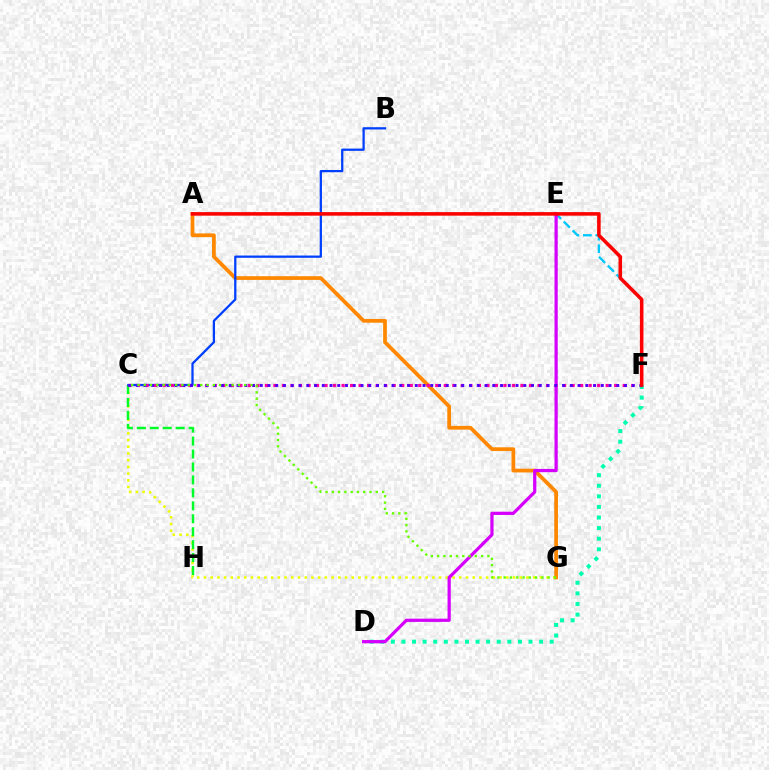{('D', 'F'): [{'color': '#00ffaf', 'line_style': 'dotted', 'thickness': 2.88}], ('E', 'F'): [{'color': '#00c7ff', 'line_style': 'dashed', 'thickness': 1.69}], ('C', 'G'): [{'color': '#eeff00', 'line_style': 'dotted', 'thickness': 1.83}, {'color': '#66ff00', 'line_style': 'dotted', 'thickness': 1.71}], ('A', 'G'): [{'color': '#ff8800', 'line_style': 'solid', 'thickness': 2.7}], ('D', 'E'): [{'color': '#d600ff', 'line_style': 'solid', 'thickness': 2.33}], ('C', 'H'): [{'color': '#00ff27', 'line_style': 'dashed', 'thickness': 1.76}], ('B', 'C'): [{'color': '#003fff', 'line_style': 'solid', 'thickness': 1.63}], ('C', 'F'): [{'color': '#ff00a0', 'line_style': 'dotted', 'thickness': 2.31}, {'color': '#4f00ff', 'line_style': 'dotted', 'thickness': 2.11}], ('A', 'F'): [{'color': '#ff0000', 'line_style': 'solid', 'thickness': 2.56}]}